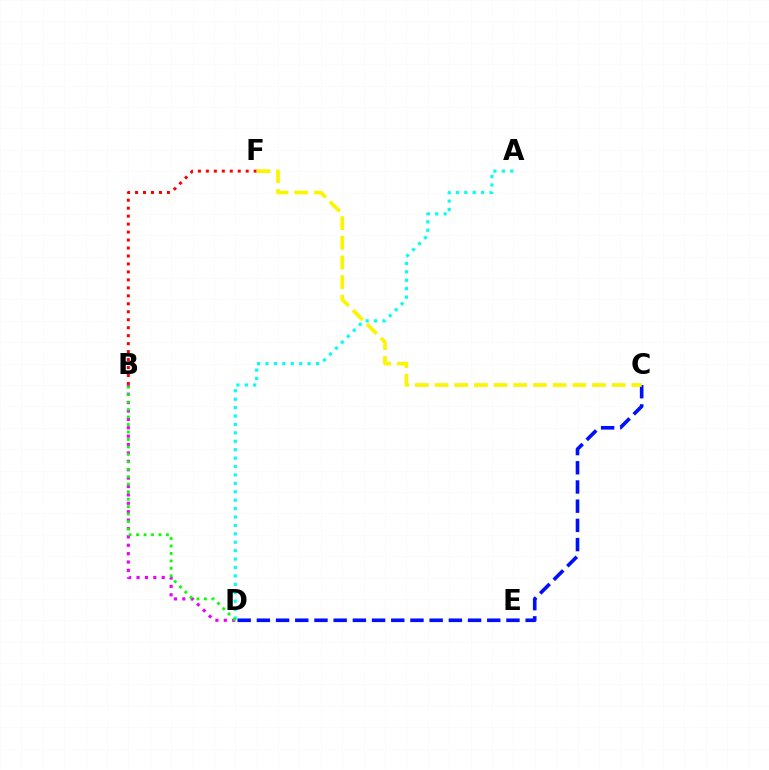{('B', 'F'): [{'color': '#ff0000', 'line_style': 'dotted', 'thickness': 2.16}], ('B', 'D'): [{'color': '#ee00ff', 'line_style': 'dotted', 'thickness': 2.28}, {'color': '#08ff00', 'line_style': 'dotted', 'thickness': 2.03}], ('C', 'D'): [{'color': '#0010ff', 'line_style': 'dashed', 'thickness': 2.61}], ('A', 'D'): [{'color': '#00fff6', 'line_style': 'dotted', 'thickness': 2.29}], ('C', 'F'): [{'color': '#fcf500', 'line_style': 'dashed', 'thickness': 2.67}]}